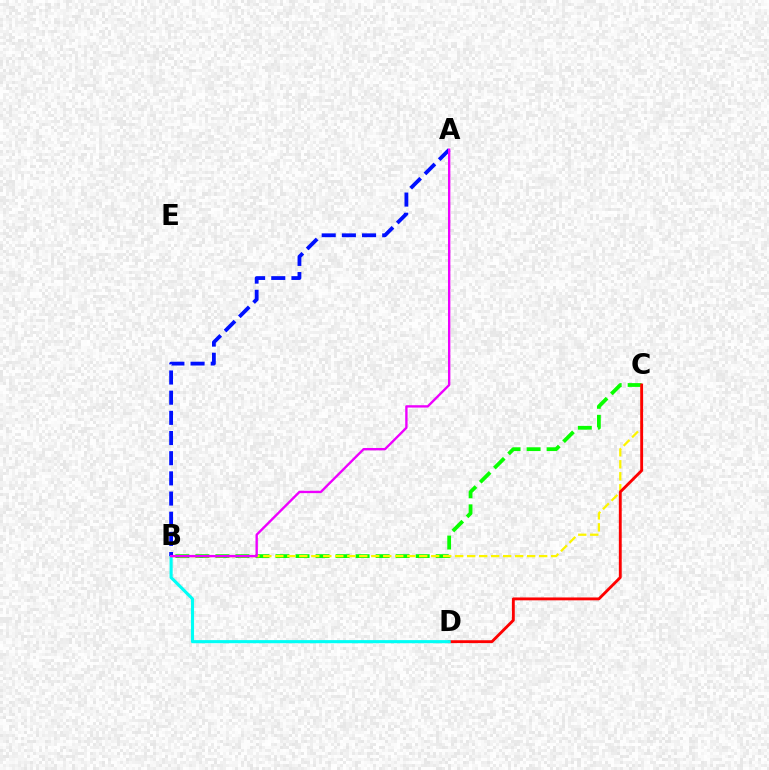{('B', 'C'): [{'color': '#08ff00', 'line_style': 'dashed', 'thickness': 2.72}, {'color': '#fcf500', 'line_style': 'dashed', 'thickness': 1.63}], ('C', 'D'): [{'color': '#ff0000', 'line_style': 'solid', 'thickness': 2.06}], ('B', 'D'): [{'color': '#00fff6', 'line_style': 'solid', 'thickness': 2.23}], ('A', 'B'): [{'color': '#0010ff', 'line_style': 'dashed', 'thickness': 2.74}, {'color': '#ee00ff', 'line_style': 'solid', 'thickness': 1.7}]}